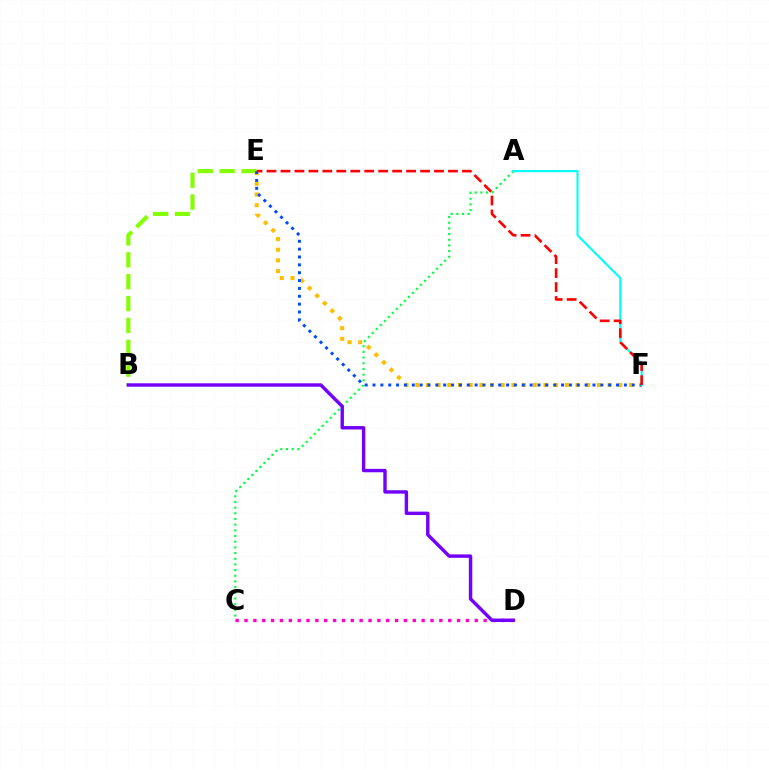{('A', 'C'): [{'color': '#00ff39', 'line_style': 'dotted', 'thickness': 1.54}], ('E', 'F'): [{'color': '#ffbd00', 'line_style': 'dotted', 'thickness': 2.9}, {'color': '#004bff', 'line_style': 'dotted', 'thickness': 2.13}, {'color': '#ff0000', 'line_style': 'dashed', 'thickness': 1.9}], ('B', 'E'): [{'color': '#84ff00', 'line_style': 'dashed', 'thickness': 2.97}], ('A', 'F'): [{'color': '#00fff6', 'line_style': 'solid', 'thickness': 1.52}], ('C', 'D'): [{'color': '#ff00cf', 'line_style': 'dotted', 'thickness': 2.41}], ('B', 'D'): [{'color': '#7200ff', 'line_style': 'solid', 'thickness': 2.46}]}